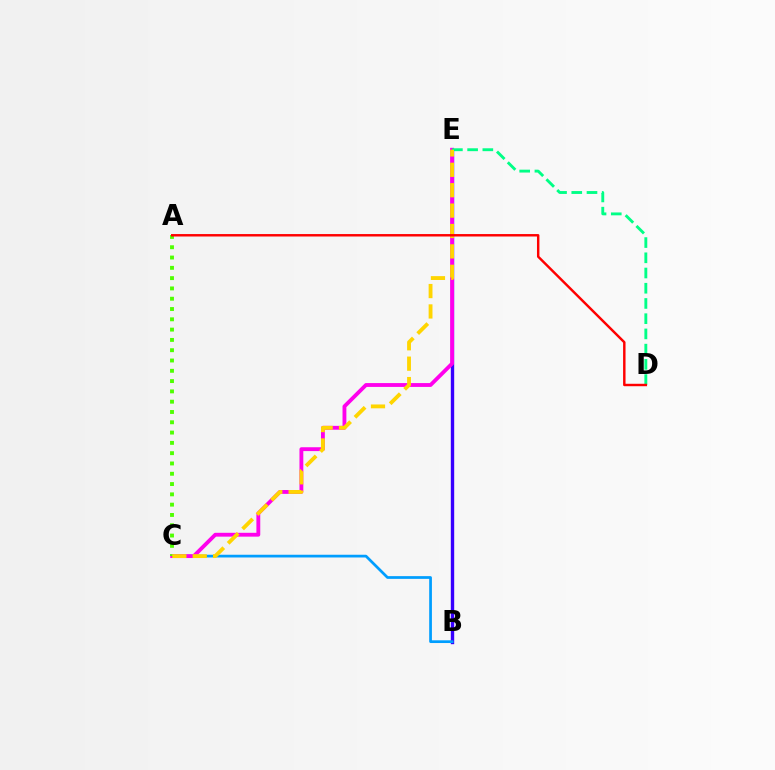{('B', 'E'): [{'color': '#3700ff', 'line_style': 'solid', 'thickness': 2.43}], ('B', 'C'): [{'color': '#009eff', 'line_style': 'solid', 'thickness': 1.96}], ('C', 'E'): [{'color': '#ff00ed', 'line_style': 'solid', 'thickness': 2.77}, {'color': '#ffd500', 'line_style': 'dashed', 'thickness': 2.77}], ('D', 'E'): [{'color': '#00ff86', 'line_style': 'dashed', 'thickness': 2.07}], ('A', 'C'): [{'color': '#4fff00', 'line_style': 'dotted', 'thickness': 2.8}], ('A', 'D'): [{'color': '#ff0000', 'line_style': 'solid', 'thickness': 1.76}]}